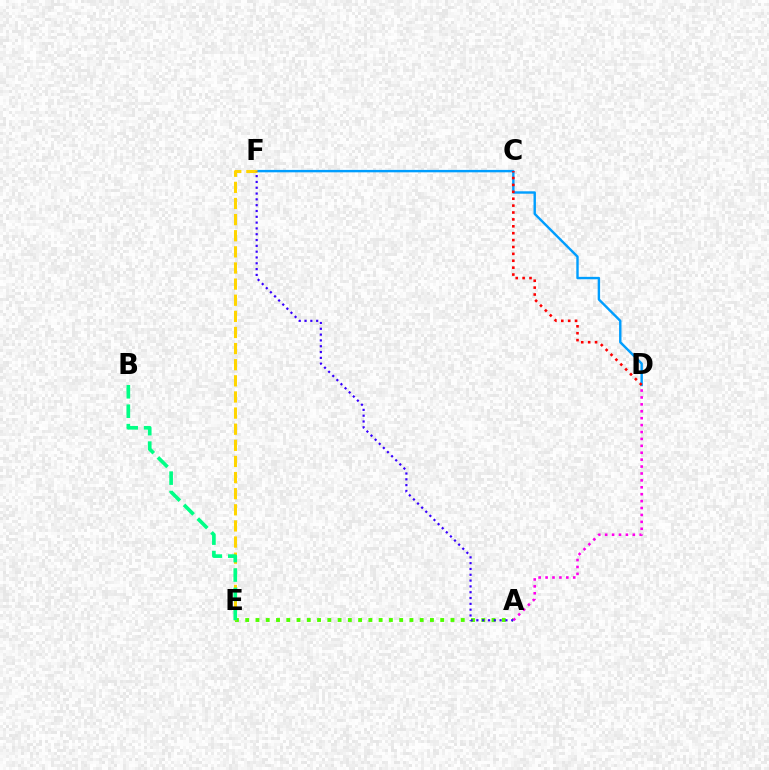{('A', 'E'): [{'color': '#4fff00', 'line_style': 'dotted', 'thickness': 2.79}], ('A', 'D'): [{'color': '#ff00ed', 'line_style': 'dotted', 'thickness': 1.88}], ('D', 'F'): [{'color': '#009eff', 'line_style': 'solid', 'thickness': 1.74}], ('E', 'F'): [{'color': '#ffd500', 'line_style': 'dashed', 'thickness': 2.19}], ('A', 'F'): [{'color': '#3700ff', 'line_style': 'dotted', 'thickness': 1.58}], ('C', 'D'): [{'color': '#ff0000', 'line_style': 'dotted', 'thickness': 1.87}], ('B', 'E'): [{'color': '#00ff86', 'line_style': 'dashed', 'thickness': 2.64}]}